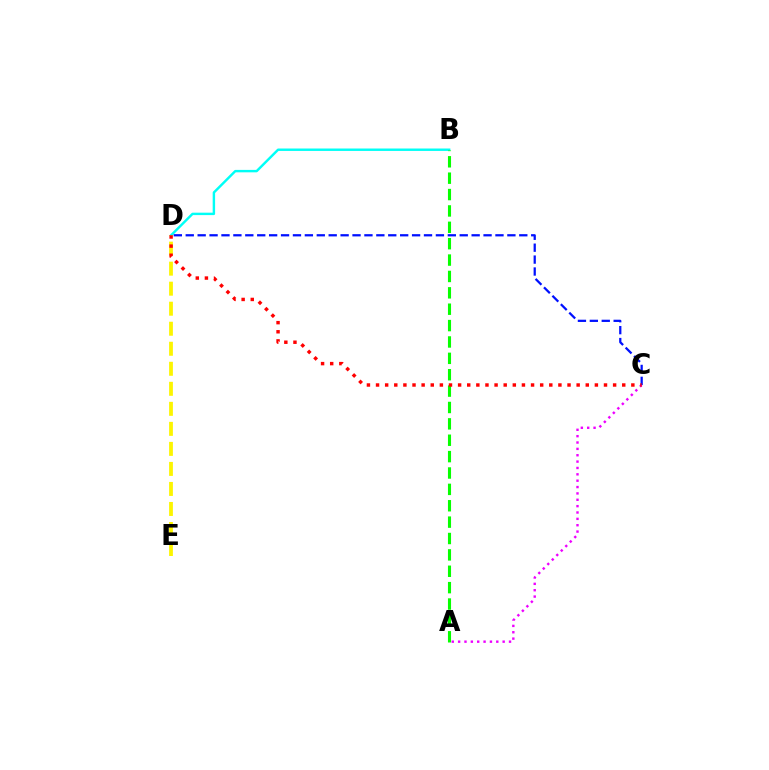{('A', 'C'): [{'color': '#ee00ff', 'line_style': 'dotted', 'thickness': 1.73}], ('B', 'D'): [{'color': '#00fff6', 'line_style': 'solid', 'thickness': 1.75}], ('C', 'D'): [{'color': '#0010ff', 'line_style': 'dashed', 'thickness': 1.62}, {'color': '#ff0000', 'line_style': 'dotted', 'thickness': 2.48}], ('D', 'E'): [{'color': '#fcf500', 'line_style': 'dashed', 'thickness': 2.72}], ('A', 'B'): [{'color': '#08ff00', 'line_style': 'dashed', 'thickness': 2.23}]}